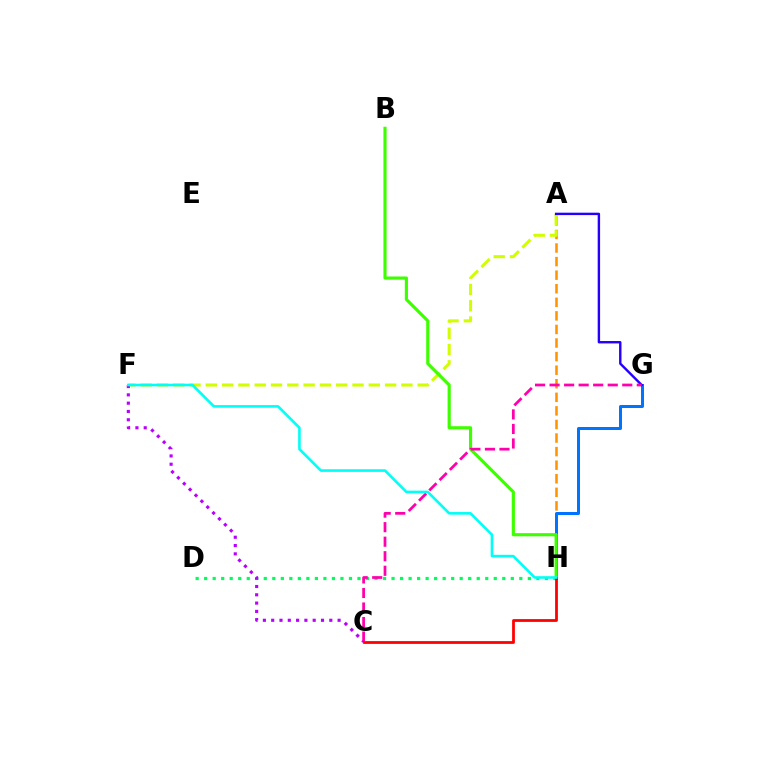{('D', 'H'): [{'color': '#00ff5c', 'line_style': 'dotted', 'thickness': 2.31}], ('A', 'H'): [{'color': '#ff9400', 'line_style': 'dashed', 'thickness': 1.84}], ('G', 'H'): [{'color': '#0074ff', 'line_style': 'solid', 'thickness': 2.16}], ('A', 'F'): [{'color': '#d1ff00', 'line_style': 'dashed', 'thickness': 2.21}], ('C', 'F'): [{'color': '#b900ff', 'line_style': 'dotted', 'thickness': 2.26}], ('B', 'H'): [{'color': '#3dff00', 'line_style': 'solid', 'thickness': 2.26}], ('A', 'G'): [{'color': '#2500ff', 'line_style': 'solid', 'thickness': 1.73}], ('C', 'G'): [{'color': '#ff00ac', 'line_style': 'dashed', 'thickness': 1.97}], ('C', 'H'): [{'color': '#ff0000', 'line_style': 'solid', 'thickness': 2.0}], ('F', 'H'): [{'color': '#00fff6', 'line_style': 'solid', 'thickness': 1.88}]}